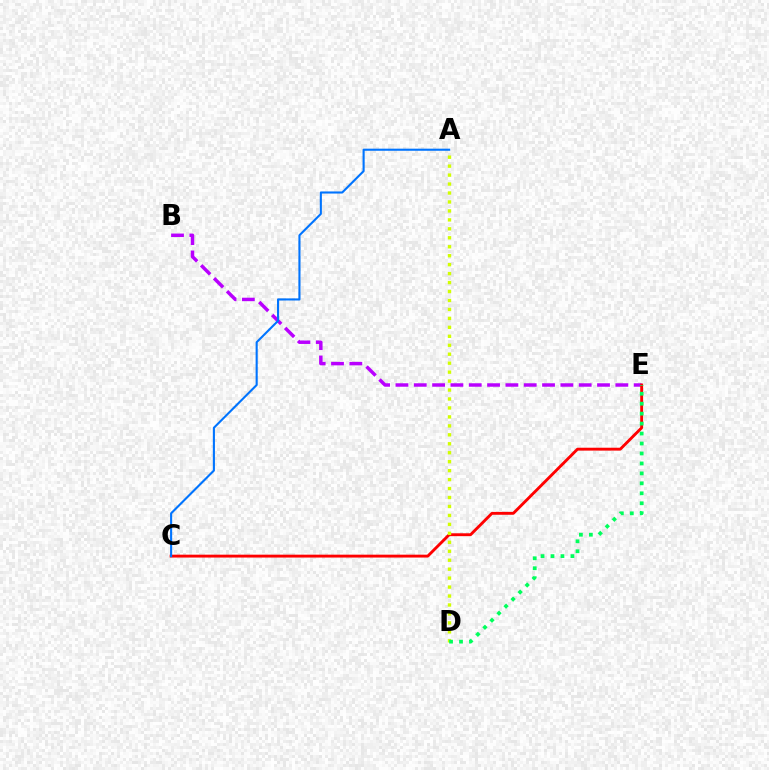{('B', 'E'): [{'color': '#b900ff', 'line_style': 'dashed', 'thickness': 2.49}], ('C', 'E'): [{'color': '#ff0000', 'line_style': 'solid', 'thickness': 2.07}], ('A', 'C'): [{'color': '#0074ff', 'line_style': 'solid', 'thickness': 1.51}], ('A', 'D'): [{'color': '#d1ff00', 'line_style': 'dotted', 'thickness': 2.43}], ('D', 'E'): [{'color': '#00ff5c', 'line_style': 'dotted', 'thickness': 2.71}]}